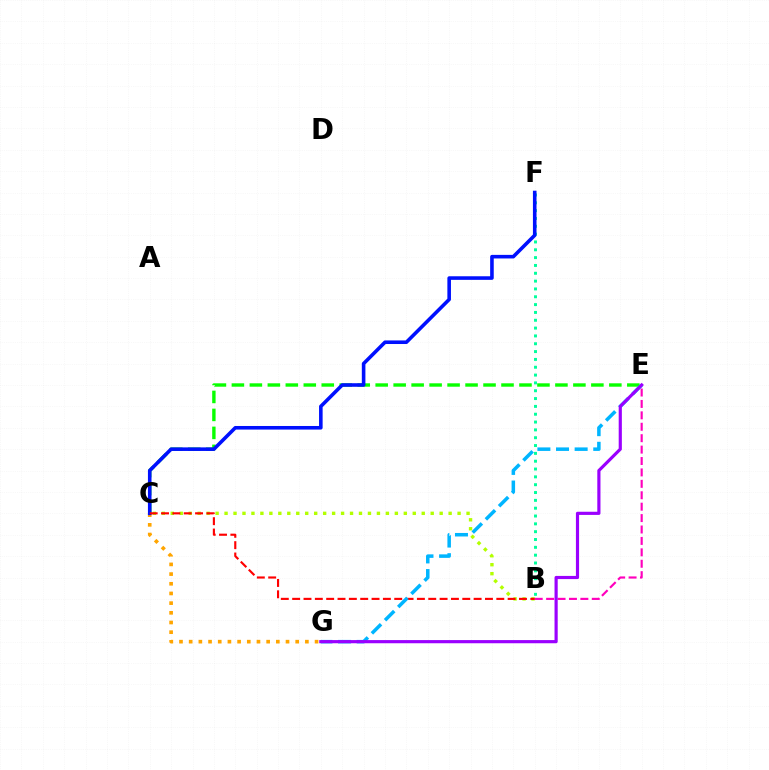{('C', 'E'): [{'color': '#08ff00', 'line_style': 'dashed', 'thickness': 2.44}], ('B', 'C'): [{'color': '#b3ff00', 'line_style': 'dotted', 'thickness': 2.44}, {'color': '#ff0000', 'line_style': 'dashed', 'thickness': 1.54}], ('C', 'G'): [{'color': '#ffa500', 'line_style': 'dotted', 'thickness': 2.63}], ('B', 'E'): [{'color': '#ff00bd', 'line_style': 'dashed', 'thickness': 1.55}], ('B', 'F'): [{'color': '#00ff9d', 'line_style': 'dotted', 'thickness': 2.13}], ('C', 'F'): [{'color': '#0010ff', 'line_style': 'solid', 'thickness': 2.58}], ('E', 'G'): [{'color': '#00b5ff', 'line_style': 'dashed', 'thickness': 2.53}, {'color': '#9b00ff', 'line_style': 'solid', 'thickness': 2.28}]}